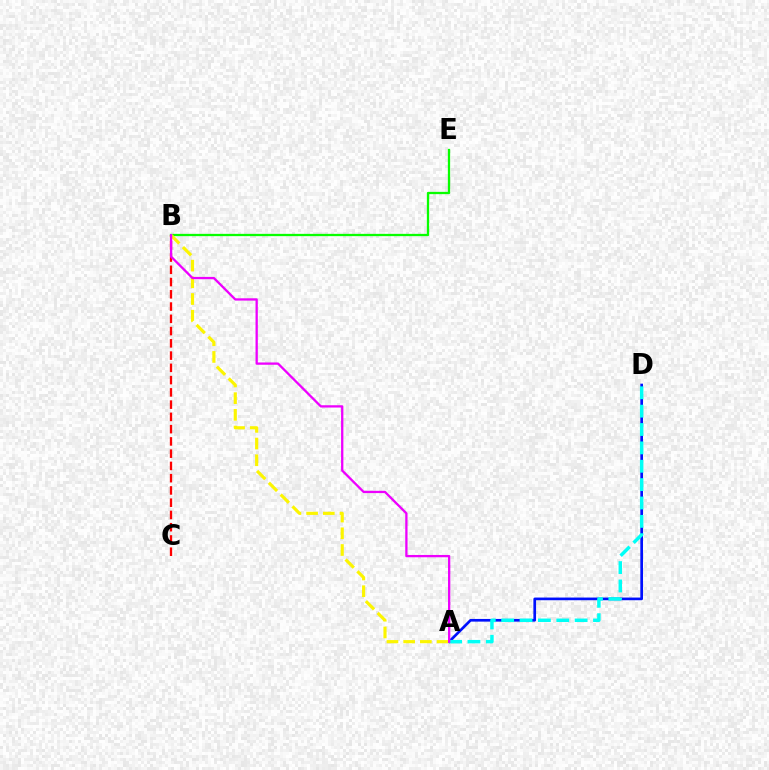{('B', 'C'): [{'color': '#ff0000', 'line_style': 'dashed', 'thickness': 1.67}], ('A', 'D'): [{'color': '#0010ff', 'line_style': 'solid', 'thickness': 1.93}, {'color': '#00fff6', 'line_style': 'dashed', 'thickness': 2.5}], ('B', 'E'): [{'color': '#08ff00', 'line_style': 'solid', 'thickness': 1.65}], ('A', 'B'): [{'color': '#fcf500', 'line_style': 'dashed', 'thickness': 2.27}, {'color': '#ee00ff', 'line_style': 'solid', 'thickness': 1.65}]}